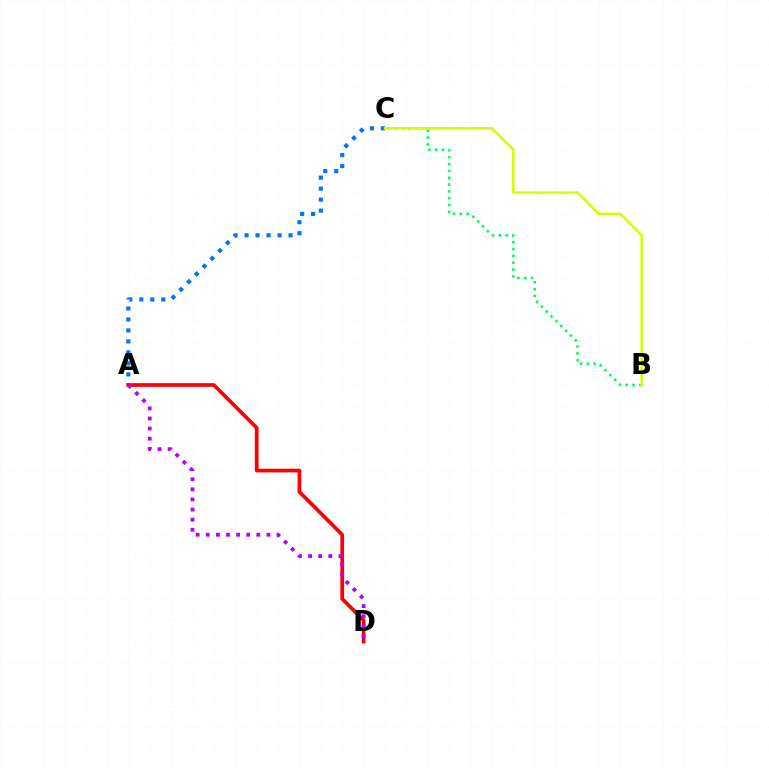{('A', 'C'): [{'color': '#0074ff', 'line_style': 'dotted', 'thickness': 2.99}], ('A', 'D'): [{'color': '#ff0000', 'line_style': 'solid', 'thickness': 2.67}, {'color': '#b900ff', 'line_style': 'dotted', 'thickness': 2.75}], ('B', 'C'): [{'color': '#00ff5c', 'line_style': 'dotted', 'thickness': 1.86}, {'color': '#d1ff00', 'line_style': 'solid', 'thickness': 1.8}]}